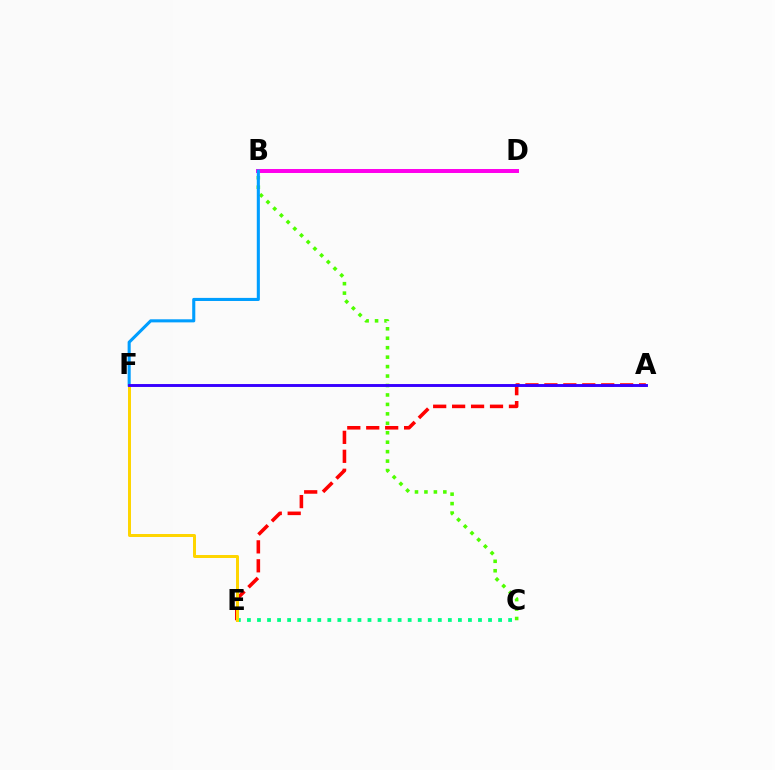{('B', 'C'): [{'color': '#4fff00', 'line_style': 'dotted', 'thickness': 2.57}], ('B', 'D'): [{'color': '#ff00ed', 'line_style': 'solid', 'thickness': 2.86}], ('C', 'E'): [{'color': '#00ff86', 'line_style': 'dotted', 'thickness': 2.73}], ('B', 'F'): [{'color': '#009eff', 'line_style': 'solid', 'thickness': 2.22}], ('A', 'E'): [{'color': '#ff0000', 'line_style': 'dashed', 'thickness': 2.57}], ('E', 'F'): [{'color': '#ffd500', 'line_style': 'solid', 'thickness': 2.15}], ('A', 'F'): [{'color': '#3700ff', 'line_style': 'solid', 'thickness': 2.1}]}